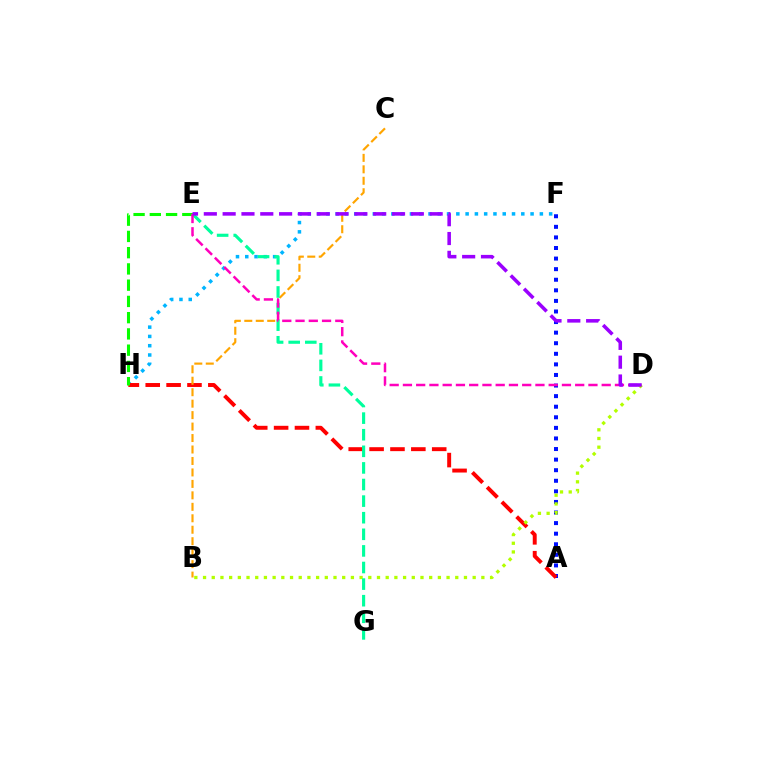{('A', 'F'): [{'color': '#0010ff', 'line_style': 'dotted', 'thickness': 2.87}], ('F', 'H'): [{'color': '#00b5ff', 'line_style': 'dotted', 'thickness': 2.52}], ('A', 'H'): [{'color': '#ff0000', 'line_style': 'dashed', 'thickness': 2.84}], ('E', 'H'): [{'color': '#08ff00', 'line_style': 'dashed', 'thickness': 2.21}], ('B', 'C'): [{'color': '#ffa500', 'line_style': 'dashed', 'thickness': 1.56}], ('B', 'D'): [{'color': '#b3ff00', 'line_style': 'dotted', 'thickness': 2.36}], ('E', 'G'): [{'color': '#00ff9d', 'line_style': 'dashed', 'thickness': 2.25}], ('D', 'E'): [{'color': '#ff00bd', 'line_style': 'dashed', 'thickness': 1.8}, {'color': '#9b00ff', 'line_style': 'dashed', 'thickness': 2.56}]}